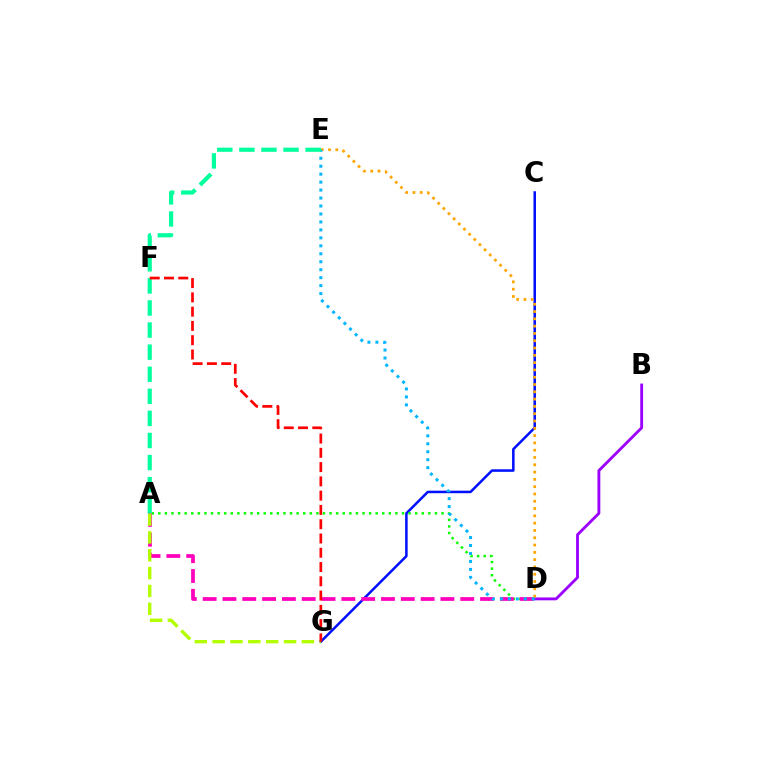{('C', 'G'): [{'color': '#0010ff', 'line_style': 'solid', 'thickness': 1.82}], ('A', 'D'): [{'color': '#08ff00', 'line_style': 'dotted', 'thickness': 1.79}, {'color': '#ff00bd', 'line_style': 'dashed', 'thickness': 2.69}], ('B', 'D'): [{'color': '#9b00ff', 'line_style': 'solid', 'thickness': 2.05}], ('D', 'E'): [{'color': '#ffa500', 'line_style': 'dotted', 'thickness': 1.98}, {'color': '#00b5ff', 'line_style': 'dotted', 'thickness': 2.16}], ('A', 'G'): [{'color': '#b3ff00', 'line_style': 'dashed', 'thickness': 2.42}], ('A', 'E'): [{'color': '#00ff9d', 'line_style': 'dashed', 'thickness': 3.0}], ('F', 'G'): [{'color': '#ff0000', 'line_style': 'dashed', 'thickness': 1.94}]}